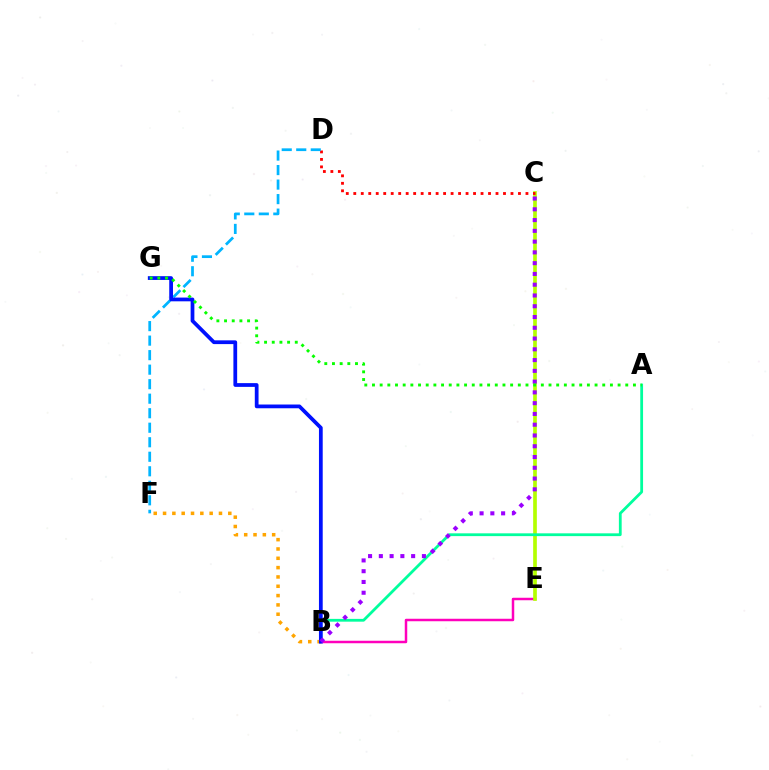{('B', 'E'): [{'color': '#ff00bd', 'line_style': 'solid', 'thickness': 1.79}], ('C', 'E'): [{'color': '#b3ff00', 'line_style': 'solid', 'thickness': 2.65}], ('B', 'F'): [{'color': '#ffa500', 'line_style': 'dotted', 'thickness': 2.53}], ('C', 'D'): [{'color': '#ff0000', 'line_style': 'dotted', 'thickness': 2.03}], ('D', 'F'): [{'color': '#00b5ff', 'line_style': 'dashed', 'thickness': 1.97}], ('A', 'B'): [{'color': '#00ff9d', 'line_style': 'solid', 'thickness': 2.01}], ('B', 'G'): [{'color': '#0010ff', 'line_style': 'solid', 'thickness': 2.7}], ('B', 'C'): [{'color': '#9b00ff', 'line_style': 'dotted', 'thickness': 2.93}], ('A', 'G'): [{'color': '#08ff00', 'line_style': 'dotted', 'thickness': 2.09}]}